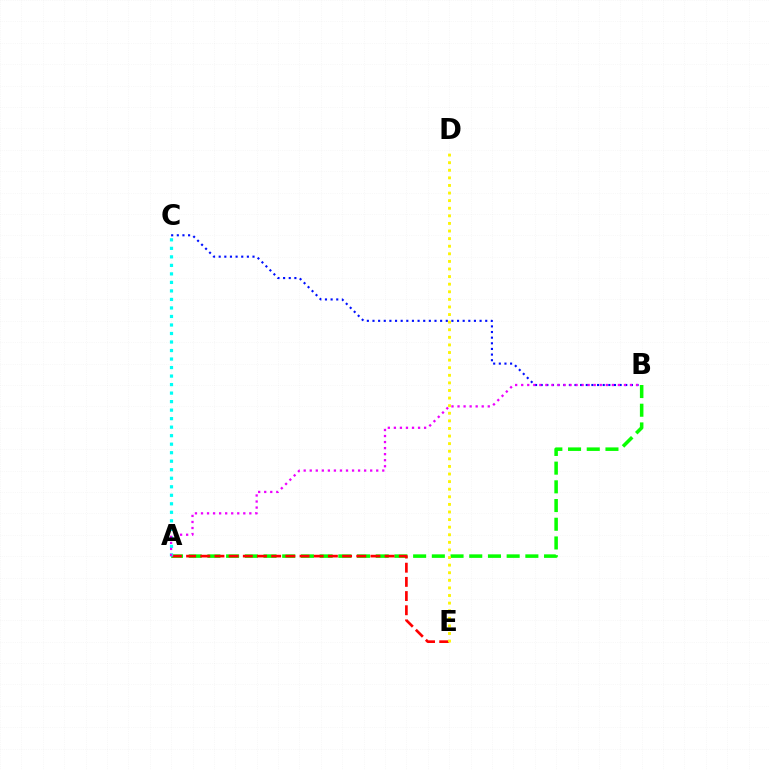{('A', 'B'): [{'color': '#08ff00', 'line_style': 'dashed', 'thickness': 2.54}, {'color': '#ee00ff', 'line_style': 'dotted', 'thickness': 1.64}], ('A', 'E'): [{'color': '#ff0000', 'line_style': 'dashed', 'thickness': 1.93}], ('A', 'C'): [{'color': '#00fff6', 'line_style': 'dotted', 'thickness': 2.31}], ('B', 'C'): [{'color': '#0010ff', 'line_style': 'dotted', 'thickness': 1.53}], ('D', 'E'): [{'color': '#fcf500', 'line_style': 'dotted', 'thickness': 2.06}]}